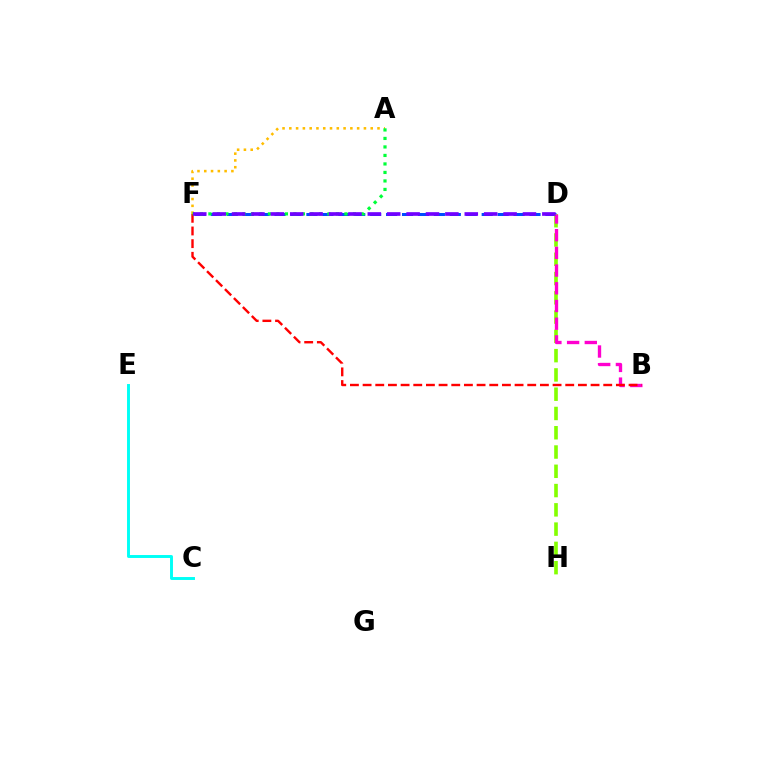{('D', 'F'): [{'color': '#004bff', 'line_style': 'dashed', 'thickness': 2.16}, {'color': '#7200ff', 'line_style': 'dashed', 'thickness': 2.63}], ('A', 'F'): [{'color': '#ffbd00', 'line_style': 'dotted', 'thickness': 1.84}, {'color': '#00ff39', 'line_style': 'dotted', 'thickness': 2.31}], ('D', 'H'): [{'color': '#84ff00', 'line_style': 'dashed', 'thickness': 2.62}], ('C', 'E'): [{'color': '#00fff6', 'line_style': 'solid', 'thickness': 2.11}], ('B', 'D'): [{'color': '#ff00cf', 'line_style': 'dashed', 'thickness': 2.4}], ('B', 'F'): [{'color': '#ff0000', 'line_style': 'dashed', 'thickness': 1.72}]}